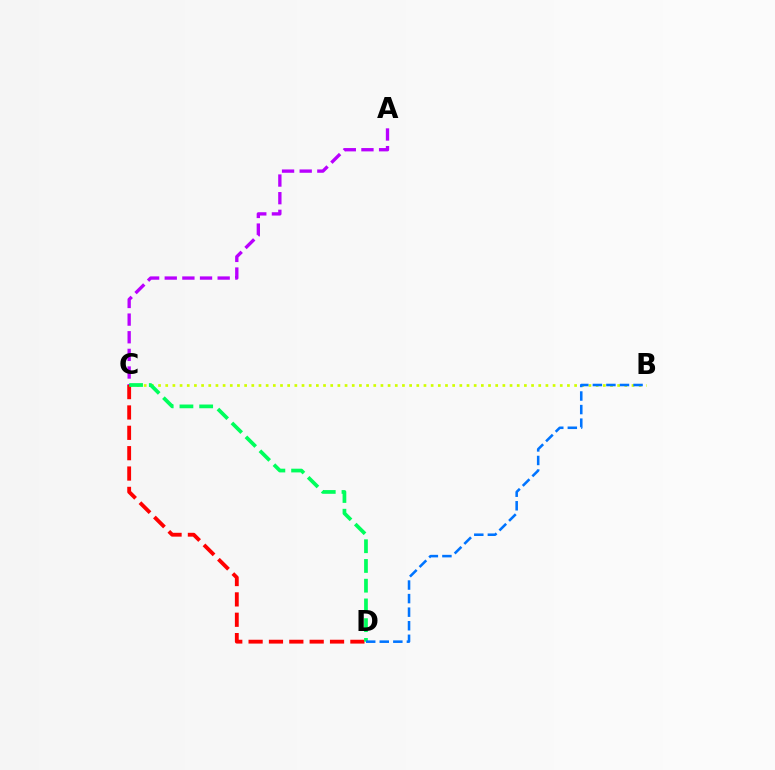{('B', 'C'): [{'color': '#d1ff00', 'line_style': 'dotted', 'thickness': 1.95}], ('C', 'D'): [{'color': '#ff0000', 'line_style': 'dashed', 'thickness': 2.77}, {'color': '#00ff5c', 'line_style': 'dashed', 'thickness': 2.68}], ('A', 'C'): [{'color': '#b900ff', 'line_style': 'dashed', 'thickness': 2.4}], ('B', 'D'): [{'color': '#0074ff', 'line_style': 'dashed', 'thickness': 1.84}]}